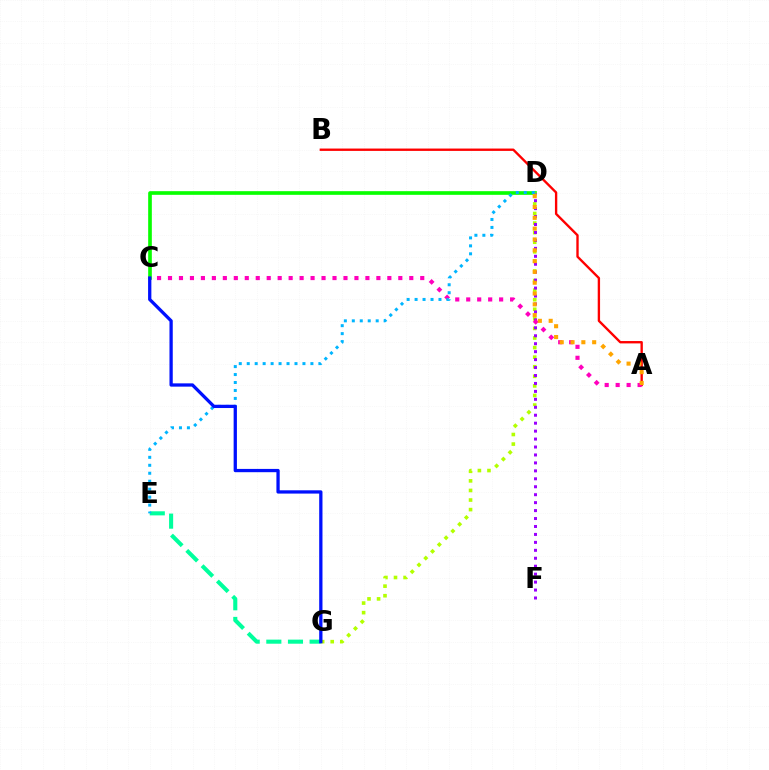{('C', 'D'): [{'color': '#08ff00', 'line_style': 'solid', 'thickness': 2.63}], ('A', 'B'): [{'color': '#ff0000', 'line_style': 'solid', 'thickness': 1.7}], ('D', 'G'): [{'color': '#b3ff00', 'line_style': 'dotted', 'thickness': 2.6}], ('E', 'G'): [{'color': '#00ff9d', 'line_style': 'dashed', 'thickness': 2.94}], ('D', 'F'): [{'color': '#9b00ff', 'line_style': 'dotted', 'thickness': 2.16}], ('A', 'C'): [{'color': '#ff00bd', 'line_style': 'dotted', 'thickness': 2.98}], ('D', 'E'): [{'color': '#00b5ff', 'line_style': 'dotted', 'thickness': 2.16}], ('C', 'G'): [{'color': '#0010ff', 'line_style': 'solid', 'thickness': 2.36}], ('A', 'D'): [{'color': '#ffa500', 'line_style': 'dotted', 'thickness': 2.94}]}